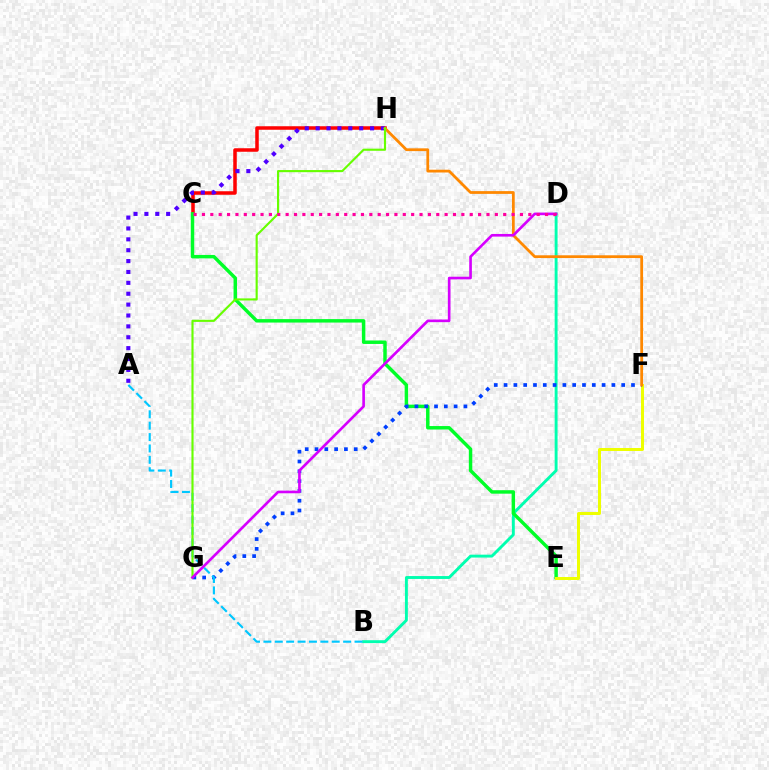{('C', 'H'): [{'color': '#ff0000', 'line_style': 'solid', 'thickness': 2.53}], ('B', 'D'): [{'color': '#00ffaf', 'line_style': 'solid', 'thickness': 2.09}], ('C', 'E'): [{'color': '#00ff27', 'line_style': 'solid', 'thickness': 2.49}], ('E', 'F'): [{'color': '#eeff00', 'line_style': 'solid', 'thickness': 2.16}], ('F', 'G'): [{'color': '#003fff', 'line_style': 'dotted', 'thickness': 2.66}], ('A', 'B'): [{'color': '#00c7ff', 'line_style': 'dashed', 'thickness': 1.55}], ('A', 'H'): [{'color': '#4f00ff', 'line_style': 'dotted', 'thickness': 2.96}], ('F', 'H'): [{'color': '#ff8800', 'line_style': 'solid', 'thickness': 2.0}], ('G', 'H'): [{'color': '#66ff00', 'line_style': 'solid', 'thickness': 1.54}], ('D', 'G'): [{'color': '#d600ff', 'line_style': 'solid', 'thickness': 1.91}], ('C', 'D'): [{'color': '#ff00a0', 'line_style': 'dotted', 'thickness': 2.27}]}